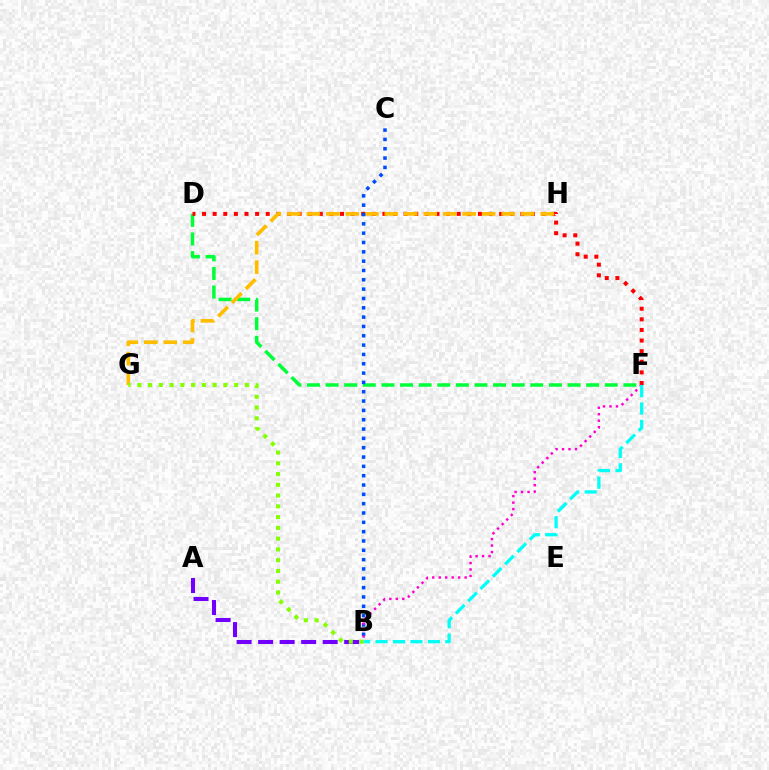{('D', 'F'): [{'color': '#00ff39', 'line_style': 'dashed', 'thickness': 2.53}, {'color': '#ff0000', 'line_style': 'dotted', 'thickness': 2.88}], ('A', 'B'): [{'color': '#7200ff', 'line_style': 'dashed', 'thickness': 2.92}], ('G', 'H'): [{'color': '#ffbd00', 'line_style': 'dashed', 'thickness': 2.65}], ('B', 'C'): [{'color': '#004bff', 'line_style': 'dotted', 'thickness': 2.53}], ('B', 'F'): [{'color': '#ff00cf', 'line_style': 'dotted', 'thickness': 1.76}, {'color': '#00fff6', 'line_style': 'dashed', 'thickness': 2.37}], ('B', 'G'): [{'color': '#84ff00', 'line_style': 'dotted', 'thickness': 2.92}]}